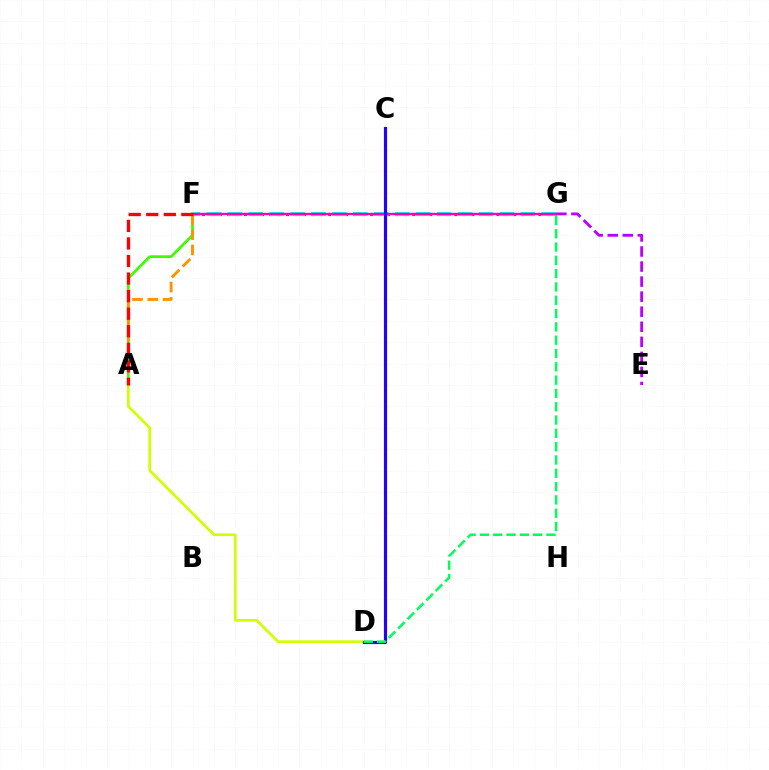{('A', 'F'): [{'color': '#3dff00', 'line_style': 'solid', 'thickness': 1.98}, {'color': '#ff9400', 'line_style': 'dashed', 'thickness': 2.08}, {'color': '#ff0000', 'line_style': 'dashed', 'thickness': 2.39}], ('F', 'G'): [{'color': '#0074ff', 'line_style': 'dotted', 'thickness': 2.29}, {'color': '#00fff6', 'line_style': 'dashed', 'thickness': 2.84}, {'color': '#ff00ac', 'line_style': 'solid', 'thickness': 1.69}], ('E', 'G'): [{'color': '#b900ff', 'line_style': 'dashed', 'thickness': 2.05}], ('A', 'D'): [{'color': '#d1ff00', 'line_style': 'solid', 'thickness': 1.94}], ('C', 'D'): [{'color': '#2500ff', 'line_style': 'solid', 'thickness': 2.29}], ('D', 'G'): [{'color': '#00ff5c', 'line_style': 'dashed', 'thickness': 1.81}]}